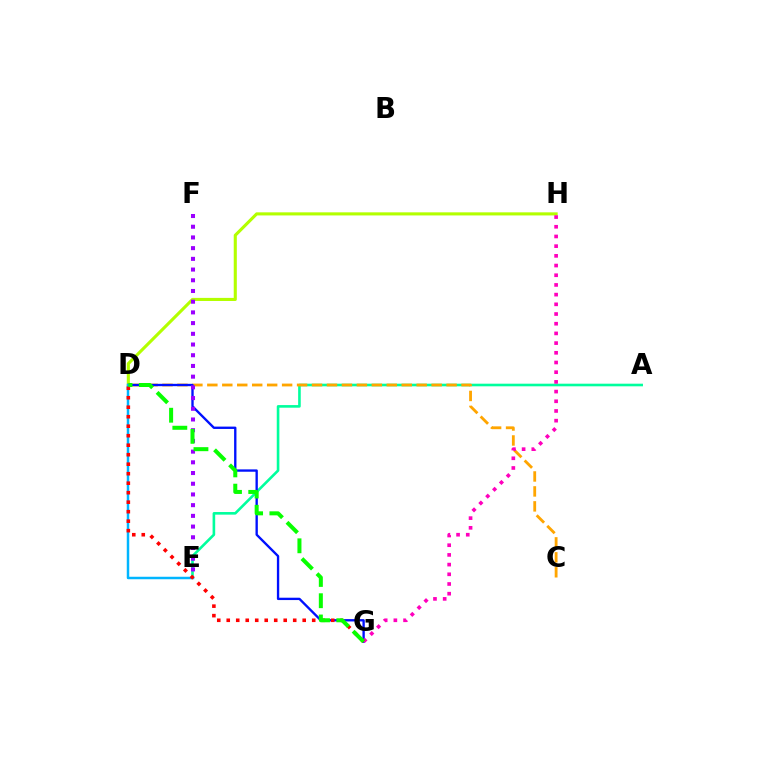{('D', 'H'): [{'color': '#b3ff00', 'line_style': 'solid', 'thickness': 2.23}], ('A', 'E'): [{'color': '#00ff9d', 'line_style': 'solid', 'thickness': 1.88}], ('C', 'D'): [{'color': '#ffa500', 'line_style': 'dashed', 'thickness': 2.03}], ('D', 'G'): [{'color': '#0010ff', 'line_style': 'solid', 'thickness': 1.69}, {'color': '#ff0000', 'line_style': 'dotted', 'thickness': 2.58}, {'color': '#08ff00', 'line_style': 'dashed', 'thickness': 2.89}], ('E', 'F'): [{'color': '#9b00ff', 'line_style': 'dotted', 'thickness': 2.91}], ('D', 'E'): [{'color': '#00b5ff', 'line_style': 'solid', 'thickness': 1.79}], ('G', 'H'): [{'color': '#ff00bd', 'line_style': 'dotted', 'thickness': 2.63}]}